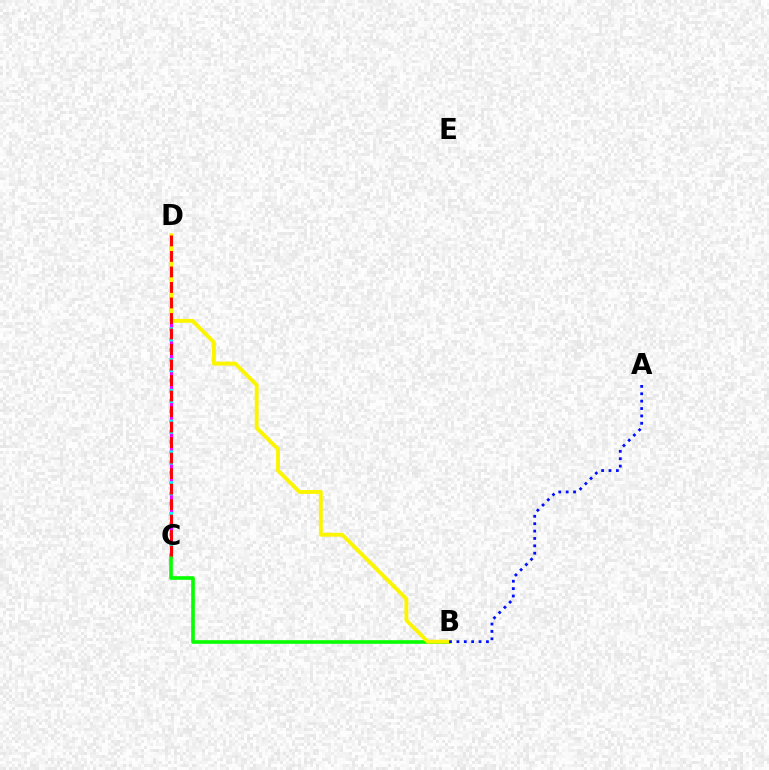{('C', 'D'): [{'color': '#ee00ff', 'line_style': 'solid', 'thickness': 2.24}, {'color': '#00fff6', 'line_style': 'dotted', 'thickness': 2.79}, {'color': '#ff0000', 'line_style': 'dashed', 'thickness': 2.11}], ('B', 'C'): [{'color': '#08ff00', 'line_style': 'solid', 'thickness': 2.62}], ('B', 'D'): [{'color': '#fcf500', 'line_style': 'solid', 'thickness': 2.8}], ('A', 'B'): [{'color': '#0010ff', 'line_style': 'dotted', 'thickness': 2.01}]}